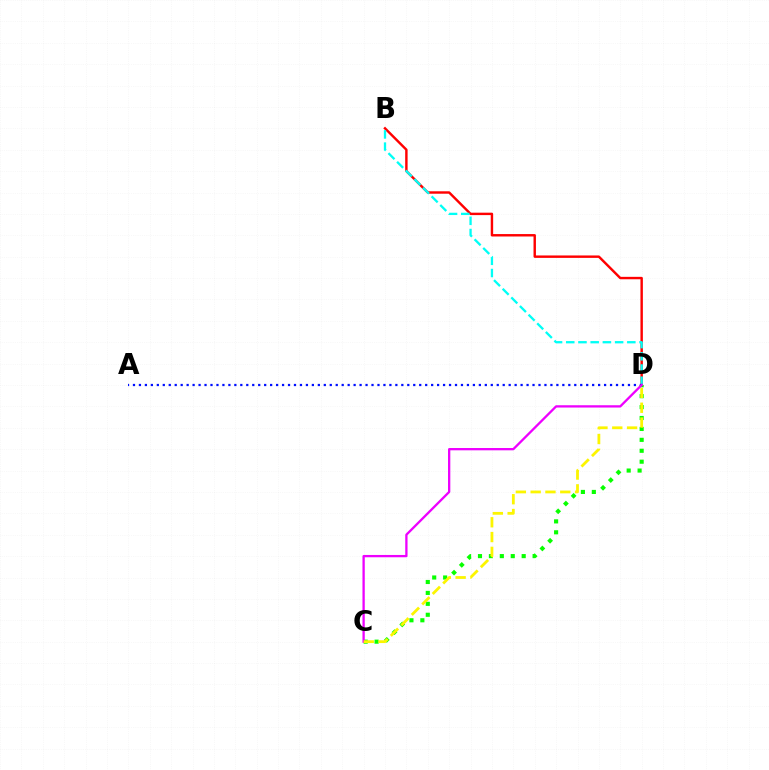{('B', 'D'): [{'color': '#ff0000', 'line_style': 'solid', 'thickness': 1.74}, {'color': '#00fff6', 'line_style': 'dashed', 'thickness': 1.66}], ('C', 'D'): [{'color': '#08ff00', 'line_style': 'dotted', 'thickness': 2.97}, {'color': '#ee00ff', 'line_style': 'solid', 'thickness': 1.66}, {'color': '#fcf500', 'line_style': 'dashed', 'thickness': 2.01}], ('A', 'D'): [{'color': '#0010ff', 'line_style': 'dotted', 'thickness': 1.62}]}